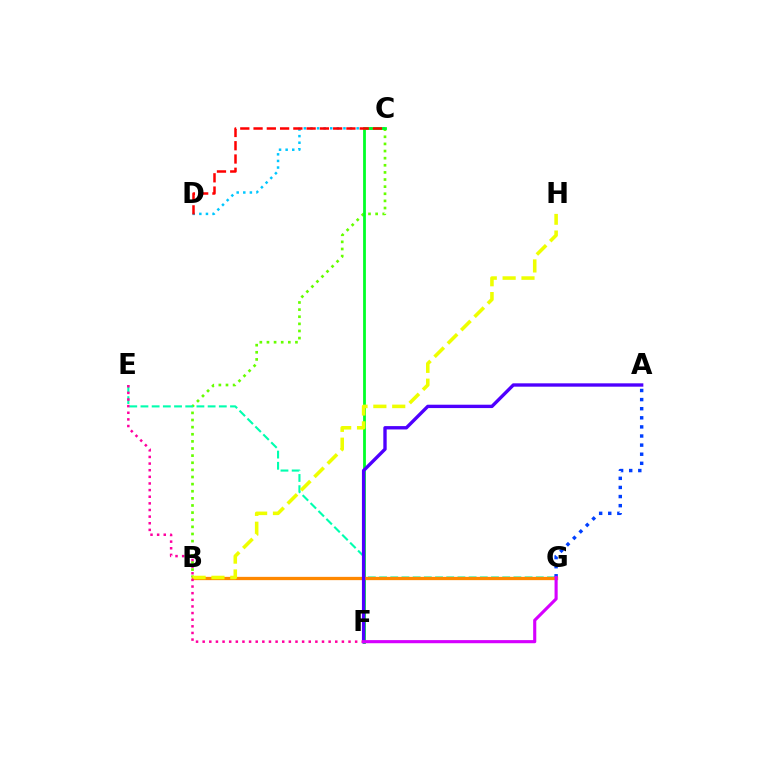{('B', 'C'): [{'color': '#66ff00', 'line_style': 'dotted', 'thickness': 1.94}], ('C', 'D'): [{'color': '#00c7ff', 'line_style': 'dotted', 'thickness': 1.79}, {'color': '#ff0000', 'line_style': 'dashed', 'thickness': 1.8}], ('C', 'F'): [{'color': '#00ff27', 'line_style': 'solid', 'thickness': 2.01}], ('E', 'G'): [{'color': '#00ffaf', 'line_style': 'dashed', 'thickness': 1.52}], ('A', 'G'): [{'color': '#003fff', 'line_style': 'dotted', 'thickness': 2.47}], ('B', 'G'): [{'color': '#ff8800', 'line_style': 'solid', 'thickness': 2.36}], ('B', 'H'): [{'color': '#eeff00', 'line_style': 'dashed', 'thickness': 2.56}], ('A', 'F'): [{'color': '#4f00ff', 'line_style': 'solid', 'thickness': 2.42}], ('E', 'F'): [{'color': '#ff00a0', 'line_style': 'dotted', 'thickness': 1.8}], ('F', 'G'): [{'color': '#d600ff', 'line_style': 'solid', 'thickness': 2.24}]}